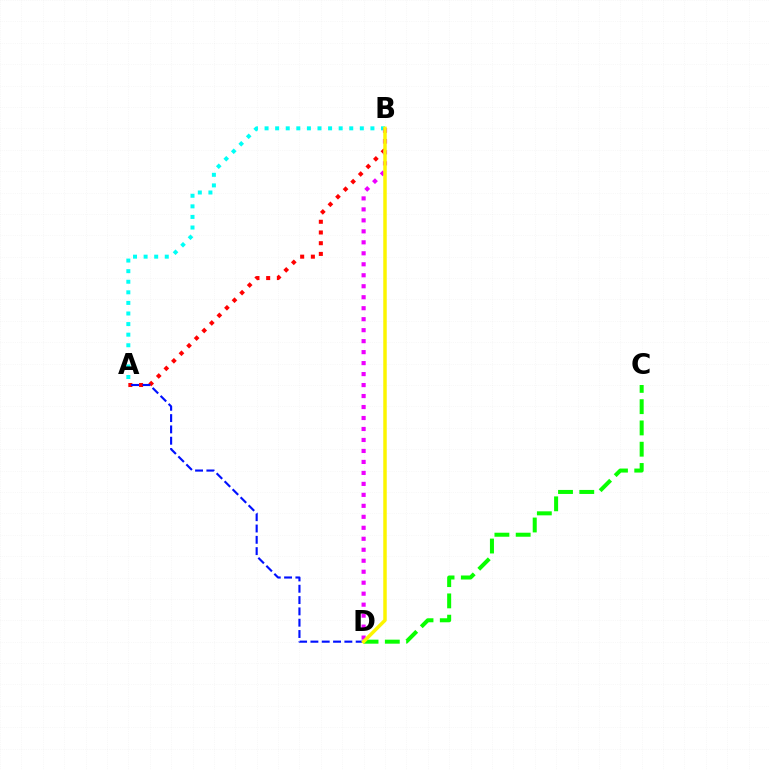{('A', 'B'): [{'color': '#ff0000', 'line_style': 'dotted', 'thickness': 2.91}, {'color': '#00fff6', 'line_style': 'dotted', 'thickness': 2.88}], ('C', 'D'): [{'color': '#08ff00', 'line_style': 'dashed', 'thickness': 2.89}], ('A', 'D'): [{'color': '#0010ff', 'line_style': 'dashed', 'thickness': 1.54}], ('B', 'D'): [{'color': '#ee00ff', 'line_style': 'dotted', 'thickness': 2.98}, {'color': '#fcf500', 'line_style': 'solid', 'thickness': 2.5}]}